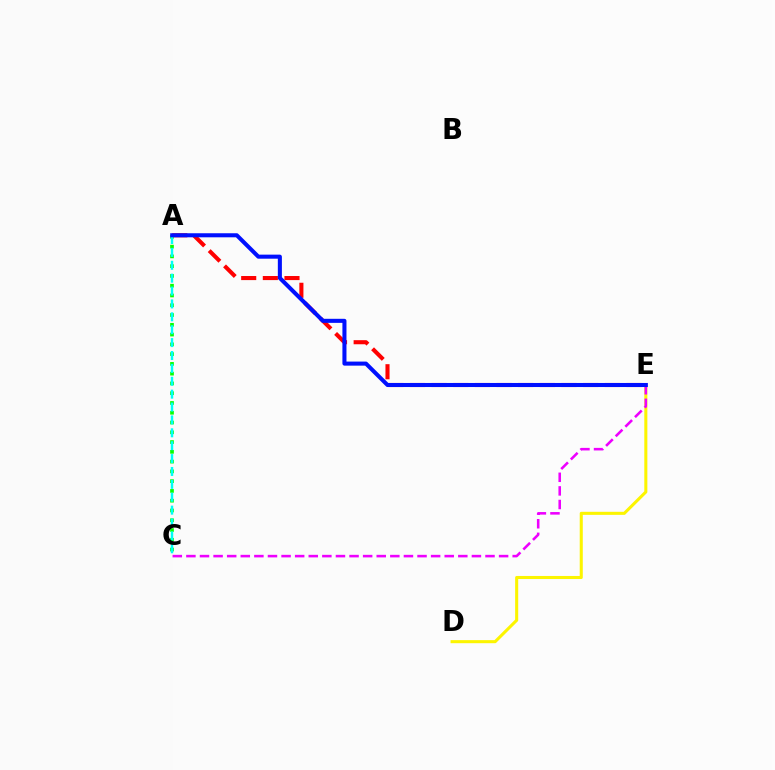{('D', 'E'): [{'color': '#fcf500', 'line_style': 'solid', 'thickness': 2.21}], ('A', 'E'): [{'color': '#ff0000', 'line_style': 'dashed', 'thickness': 2.94}, {'color': '#0010ff', 'line_style': 'solid', 'thickness': 2.92}], ('A', 'C'): [{'color': '#08ff00', 'line_style': 'dotted', 'thickness': 2.66}, {'color': '#00fff6', 'line_style': 'dashed', 'thickness': 1.75}], ('C', 'E'): [{'color': '#ee00ff', 'line_style': 'dashed', 'thickness': 1.85}]}